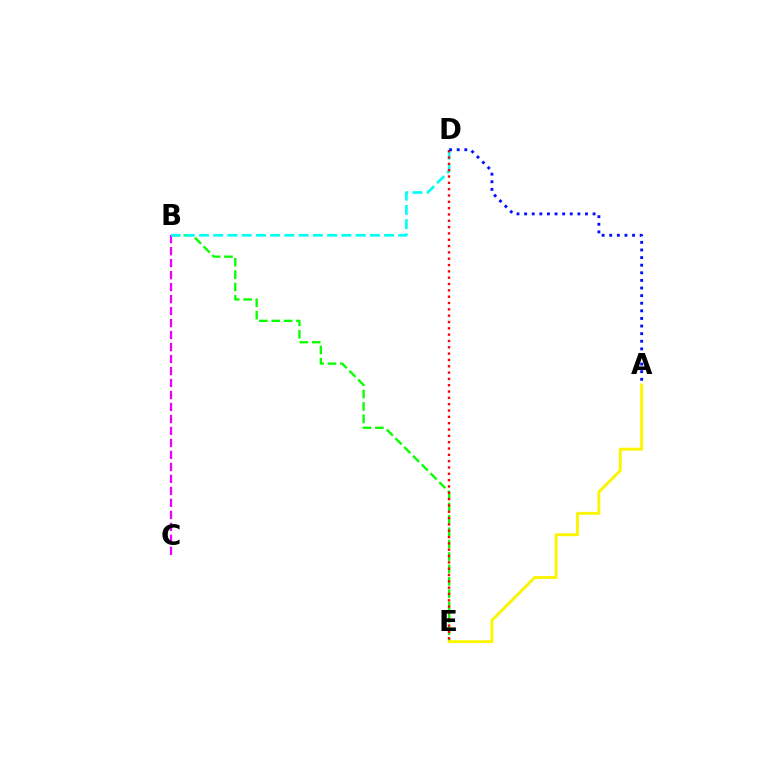{('B', 'E'): [{'color': '#08ff00', 'line_style': 'dashed', 'thickness': 1.68}], ('B', 'C'): [{'color': '#ee00ff', 'line_style': 'dashed', 'thickness': 1.63}], ('B', 'D'): [{'color': '#00fff6', 'line_style': 'dashed', 'thickness': 1.93}], ('A', 'E'): [{'color': '#fcf500', 'line_style': 'solid', 'thickness': 2.09}], ('D', 'E'): [{'color': '#ff0000', 'line_style': 'dotted', 'thickness': 1.72}], ('A', 'D'): [{'color': '#0010ff', 'line_style': 'dotted', 'thickness': 2.07}]}